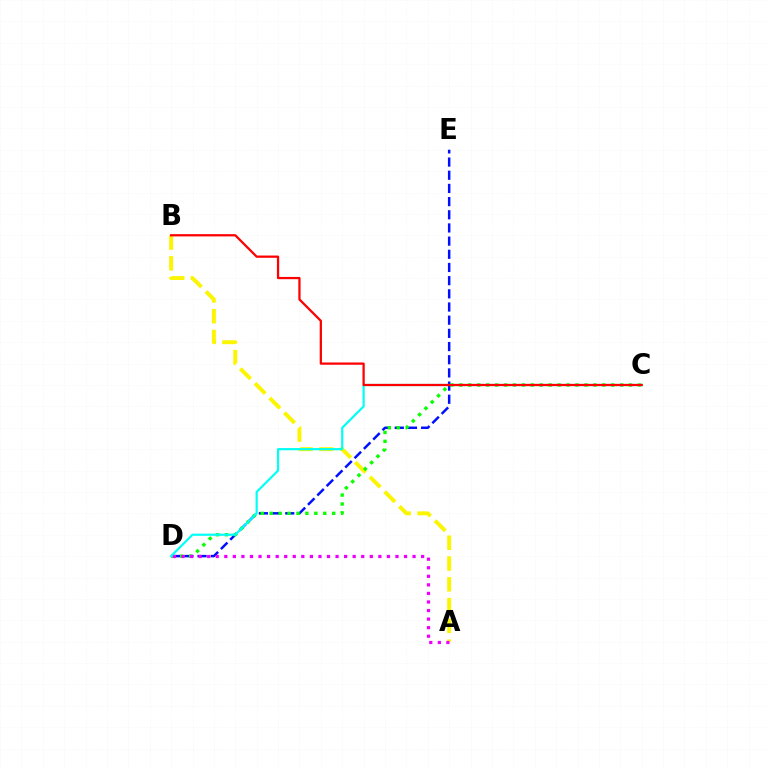{('A', 'B'): [{'color': '#fcf500', 'line_style': 'dashed', 'thickness': 2.82}], ('D', 'E'): [{'color': '#0010ff', 'line_style': 'dashed', 'thickness': 1.79}], ('C', 'D'): [{'color': '#08ff00', 'line_style': 'dotted', 'thickness': 2.43}, {'color': '#00fff6', 'line_style': 'solid', 'thickness': 1.57}], ('A', 'D'): [{'color': '#ee00ff', 'line_style': 'dotted', 'thickness': 2.33}], ('B', 'C'): [{'color': '#ff0000', 'line_style': 'solid', 'thickness': 1.63}]}